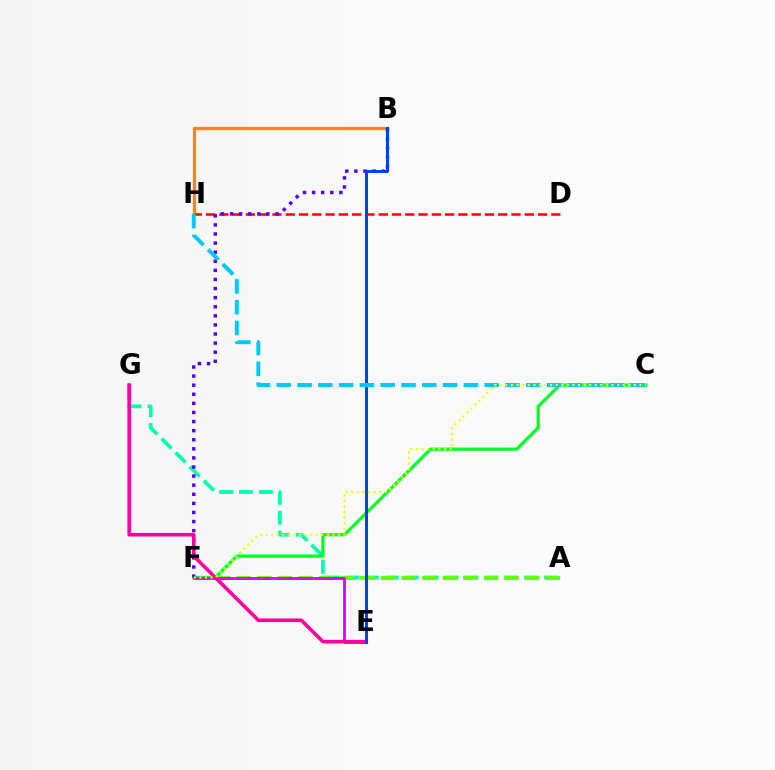{('A', 'G'): [{'color': '#00ffaf', 'line_style': 'dashed', 'thickness': 2.7}], ('B', 'H'): [{'color': '#ff8800', 'line_style': 'solid', 'thickness': 2.4}], ('A', 'F'): [{'color': '#66ff00', 'line_style': 'dashed', 'thickness': 2.8}], ('D', 'H'): [{'color': '#ff0000', 'line_style': 'dashed', 'thickness': 1.8}], ('C', 'F'): [{'color': '#00ff27', 'line_style': 'solid', 'thickness': 2.32}, {'color': '#eeff00', 'line_style': 'dotted', 'thickness': 1.52}], ('E', 'F'): [{'color': '#d600ff', 'line_style': 'solid', 'thickness': 1.99}], ('B', 'F'): [{'color': '#4f00ff', 'line_style': 'dotted', 'thickness': 2.47}], ('E', 'G'): [{'color': '#ff00a0', 'line_style': 'solid', 'thickness': 2.58}], ('B', 'E'): [{'color': '#003fff', 'line_style': 'solid', 'thickness': 2.14}], ('C', 'H'): [{'color': '#00c7ff', 'line_style': 'dashed', 'thickness': 2.82}]}